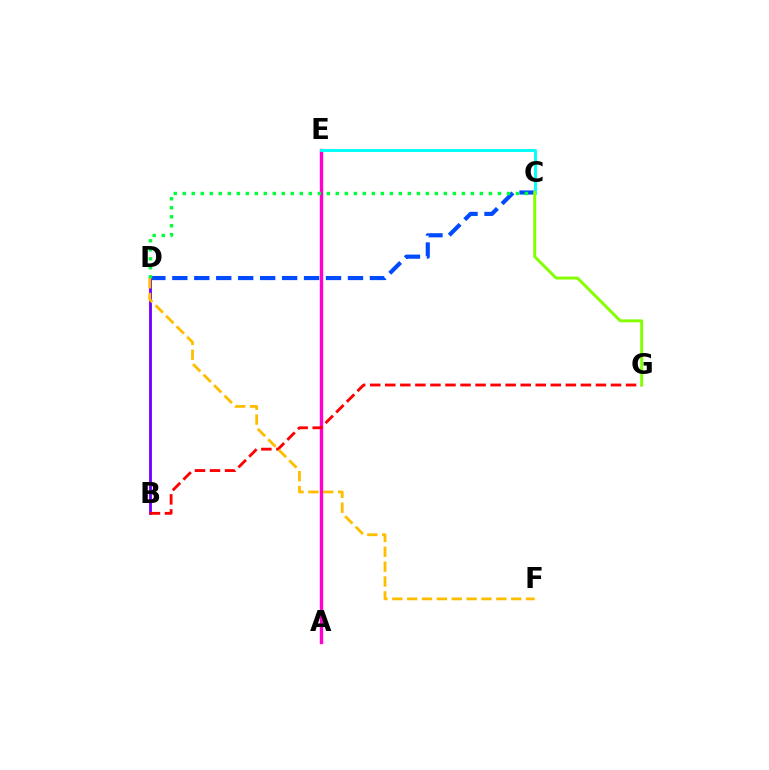{('C', 'D'): [{'color': '#004bff', 'line_style': 'dashed', 'thickness': 2.98}, {'color': '#00ff39', 'line_style': 'dotted', 'thickness': 2.45}], ('B', 'D'): [{'color': '#7200ff', 'line_style': 'solid', 'thickness': 2.04}], ('A', 'E'): [{'color': '#ff00cf', 'line_style': 'solid', 'thickness': 2.44}], ('C', 'E'): [{'color': '#00fff6', 'line_style': 'solid', 'thickness': 2.1}], ('B', 'G'): [{'color': '#ff0000', 'line_style': 'dashed', 'thickness': 2.04}], ('D', 'F'): [{'color': '#ffbd00', 'line_style': 'dashed', 'thickness': 2.02}], ('C', 'G'): [{'color': '#84ff00', 'line_style': 'solid', 'thickness': 2.1}]}